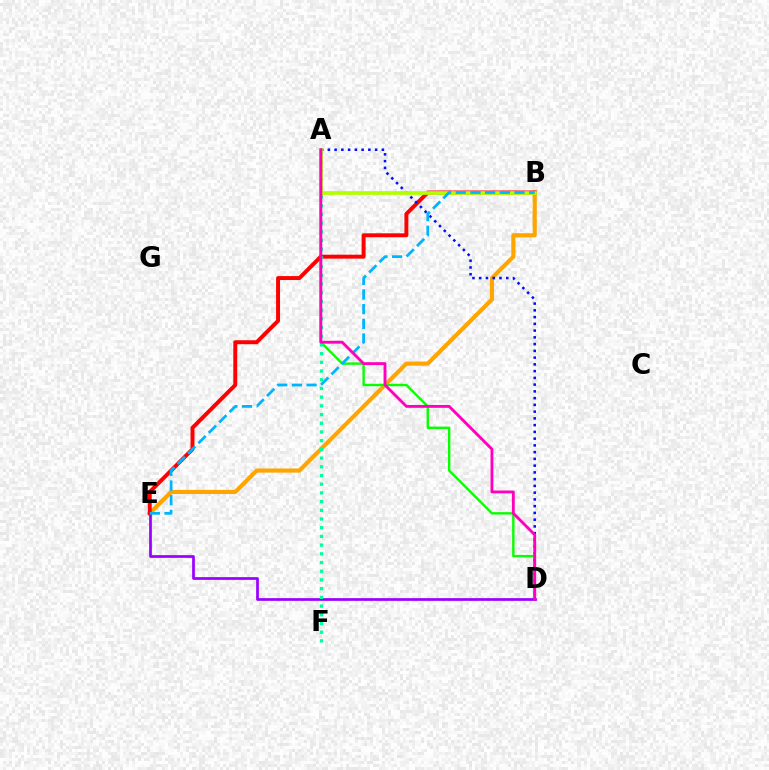{('B', 'E'): [{'color': '#ffa500', 'line_style': 'solid', 'thickness': 2.97}, {'color': '#ff0000', 'line_style': 'solid', 'thickness': 2.84}, {'color': '#00b5ff', 'line_style': 'dashed', 'thickness': 2.0}], ('A', 'D'): [{'color': '#08ff00', 'line_style': 'solid', 'thickness': 1.73}, {'color': '#0010ff', 'line_style': 'dotted', 'thickness': 1.83}, {'color': '#ff00bd', 'line_style': 'solid', 'thickness': 2.06}], ('D', 'E'): [{'color': '#9b00ff', 'line_style': 'solid', 'thickness': 1.96}], ('A', 'F'): [{'color': '#00ff9d', 'line_style': 'dotted', 'thickness': 2.36}], ('A', 'B'): [{'color': '#b3ff00', 'line_style': 'solid', 'thickness': 2.65}]}